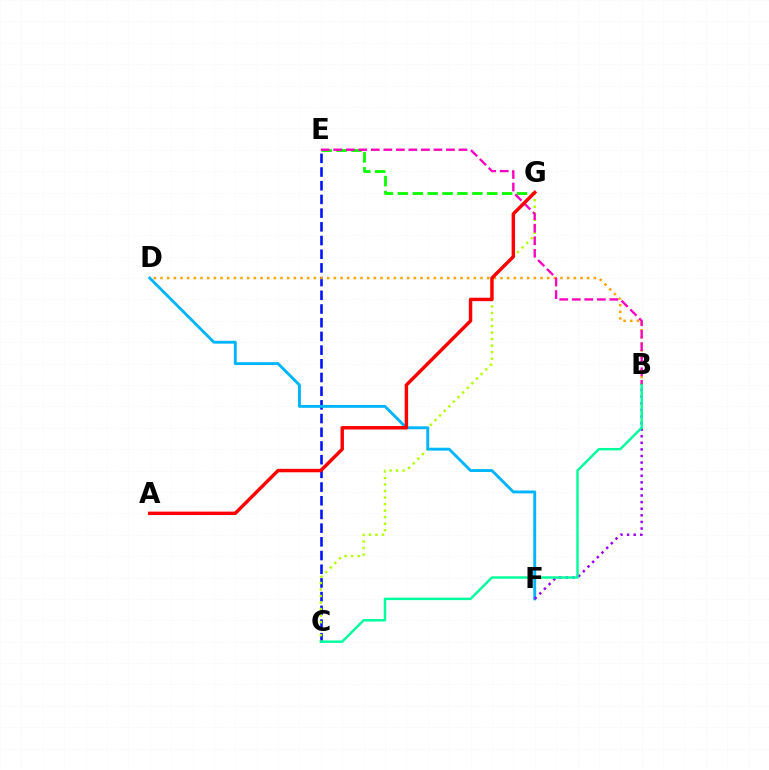{('C', 'E'): [{'color': '#0010ff', 'line_style': 'dashed', 'thickness': 1.86}], ('E', 'G'): [{'color': '#08ff00', 'line_style': 'dashed', 'thickness': 2.02}], ('C', 'G'): [{'color': '#b3ff00', 'line_style': 'dotted', 'thickness': 1.77}], ('D', 'F'): [{'color': '#00b5ff', 'line_style': 'solid', 'thickness': 2.09}], ('B', 'D'): [{'color': '#ffa500', 'line_style': 'dotted', 'thickness': 1.81}], ('B', 'E'): [{'color': '#ff00bd', 'line_style': 'dashed', 'thickness': 1.7}], ('A', 'G'): [{'color': '#ff0000', 'line_style': 'solid', 'thickness': 2.48}], ('B', 'F'): [{'color': '#9b00ff', 'line_style': 'dotted', 'thickness': 1.79}], ('B', 'C'): [{'color': '#00ff9d', 'line_style': 'solid', 'thickness': 1.76}]}